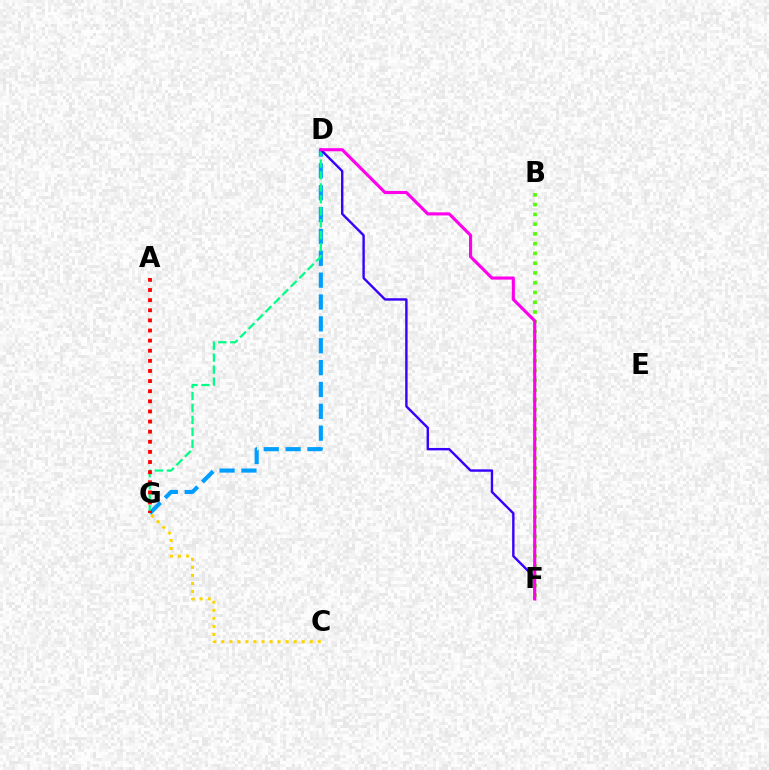{('C', 'G'): [{'color': '#ffd500', 'line_style': 'dotted', 'thickness': 2.19}], ('D', 'G'): [{'color': '#009eff', 'line_style': 'dashed', 'thickness': 2.97}, {'color': '#00ff86', 'line_style': 'dashed', 'thickness': 1.62}], ('D', 'F'): [{'color': '#3700ff', 'line_style': 'solid', 'thickness': 1.72}, {'color': '#ff00ed', 'line_style': 'solid', 'thickness': 2.24}], ('B', 'F'): [{'color': '#4fff00', 'line_style': 'dotted', 'thickness': 2.65}], ('A', 'G'): [{'color': '#ff0000', 'line_style': 'dotted', 'thickness': 2.75}]}